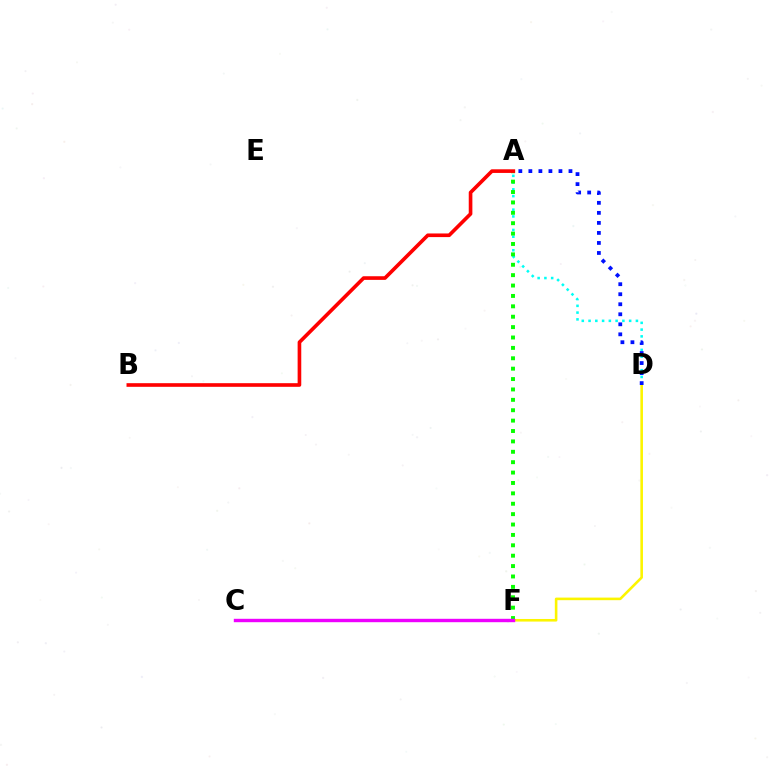{('A', 'D'): [{'color': '#00fff6', 'line_style': 'dotted', 'thickness': 1.84}, {'color': '#0010ff', 'line_style': 'dotted', 'thickness': 2.72}], ('A', 'F'): [{'color': '#08ff00', 'line_style': 'dotted', 'thickness': 2.82}], ('D', 'F'): [{'color': '#fcf500', 'line_style': 'solid', 'thickness': 1.86}], ('A', 'B'): [{'color': '#ff0000', 'line_style': 'solid', 'thickness': 2.62}], ('C', 'F'): [{'color': '#ee00ff', 'line_style': 'solid', 'thickness': 2.45}]}